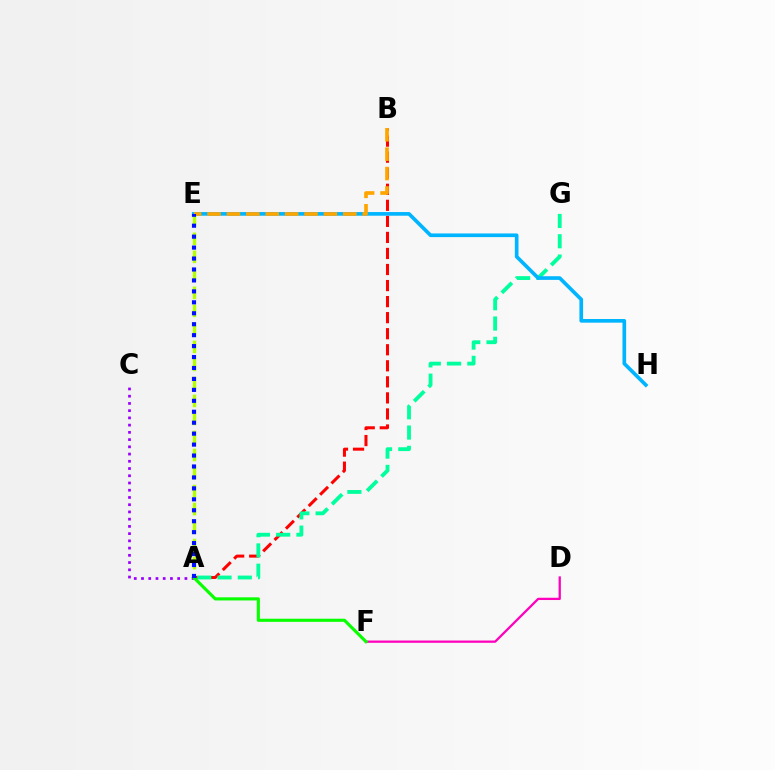{('A', 'E'): [{'color': '#b3ff00', 'line_style': 'dashed', 'thickness': 2.45}, {'color': '#0010ff', 'line_style': 'dotted', 'thickness': 2.97}], ('A', 'B'): [{'color': '#ff0000', 'line_style': 'dashed', 'thickness': 2.18}], ('D', 'F'): [{'color': '#ff00bd', 'line_style': 'solid', 'thickness': 1.63}], ('A', 'G'): [{'color': '#00ff9d', 'line_style': 'dashed', 'thickness': 2.76}], ('E', 'H'): [{'color': '#00b5ff', 'line_style': 'solid', 'thickness': 2.64}], ('A', 'C'): [{'color': '#9b00ff', 'line_style': 'dotted', 'thickness': 1.97}], ('A', 'F'): [{'color': '#08ff00', 'line_style': 'solid', 'thickness': 2.24}], ('B', 'E'): [{'color': '#ffa500', 'line_style': 'dashed', 'thickness': 2.64}]}